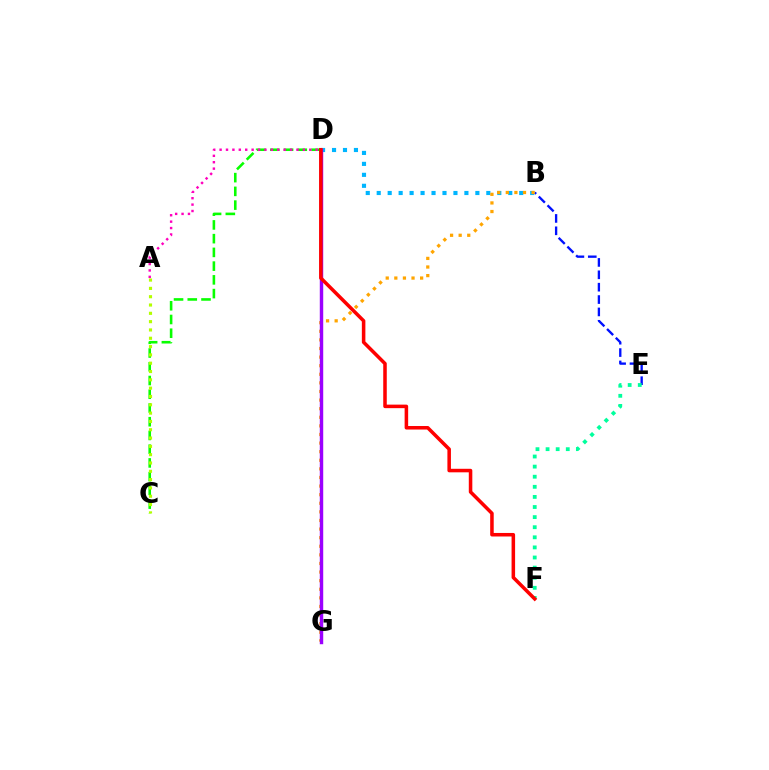{('C', 'D'): [{'color': '#08ff00', 'line_style': 'dashed', 'thickness': 1.87}], ('B', 'E'): [{'color': '#0010ff', 'line_style': 'dashed', 'thickness': 1.68}], ('A', 'C'): [{'color': '#b3ff00', 'line_style': 'dotted', 'thickness': 2.26}], ('B', 'D'): [{'color': '#00b5ff', 'line_style': 'dotted', 'thickness': 2.98}], ('E', 'F'): [{'color': '#00ff9d', 'line_style': 'dotted', 'thickness': 2.74}], ('B', 'G'): [{'color': '#ffa500', 'line_style': 'dotted', 'thickness': 2.34}], ('D', 'G'): [{'color': '#9b00ff', 'line_style': 'solid', 'thickness': 2.47}], ('D', 'F'): [{'color': '#ff0000', 'line_style': 'solid', 'thickness': 2.54}], ('A', 'D'): [{'color': '#ff00bd', 'line_style': 'dotted', 'thickness': 1.74}]}